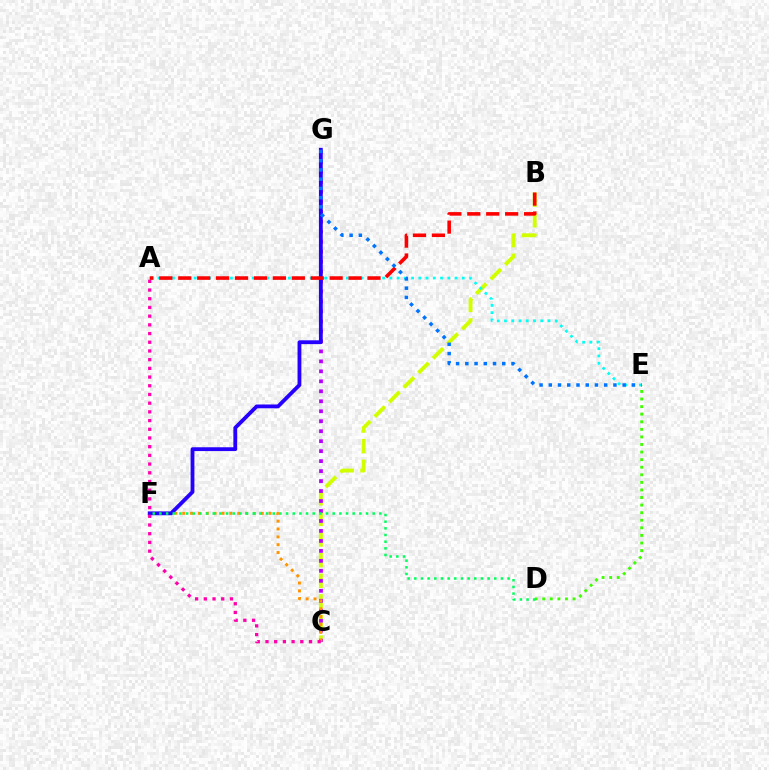{('B', 'C'): [{'color': '#d1ff00', 'line_style': 'dashed', 'thickness': 2.8}], ('C', 'G'): [{'color': '#b900ff', 'line_style': 'dotted', 'thickness': 2.71}], ('D', 'E'): [{'color': '#3dff00', 'line_style': 'dotted', 'thickness': 2.06}], ('C', 'F'): [{'color': '#ff9400', 'line_style': 'dotted', 'thickness': 2.13}], ('F', 'G'): [{'color': '#2500ff', 'line_style': 'solid', 'thickness': 2.75}], ('A', 'E'): [{'color': '#00fff6', 'line_style': 'dotted', 'thickness': 1.97}], ('D', 'F'): [{'color': '#00ff5c', 'line_style': 'dotted', 'thickness': 1.81}], ('A', 'C'): [{'color': '#ff00ac', 'line_style': 'dotted', 'thickness': 2.36}], ('A', 'B'): [{'color': '#ff0000', 'line_style': 'dashed', 'thickness': 2.57}], ('E', 'G'): [{'color': '#0074ff', 'line_style': 'dotted', 'thickness': 2.51}]}